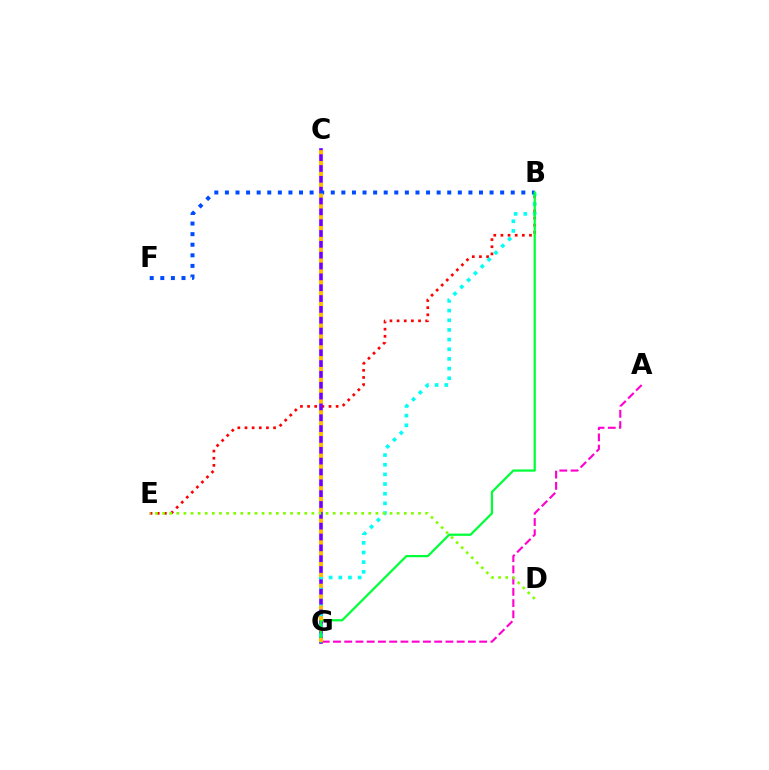{('B', 'E'): [{'color': '#ff0000', 'line_style': 'dotted', 'thickness': 1.94}], ('C', 'G'): [{'color': '#7200ff', 'line_style': 'solid', 'thickness': 2.6}, {'color': '#ffbd00', 'line_style': 'dotted', 'thickness': 2.94}], ('B', 'G'): [{'color': '#00fff6', 'line_style': 'dotted', 'thickness': 2.63}, {'color': '#00ff39', 'line_style': 'solid', 'thickness': 1.62}], ('A', 'G'): [{'color': '#ff00cf', 'line_style': 'dashed', 'thickness': 1.53}], ('D', 'E'): [{'color': '#84ff00', 'line_style': 'dotted', 'thickness': 1.93}], ('B', 'F'): [{'color': '#004bff', 'line_style': 'dotted', 'thickness': 2.88}]}